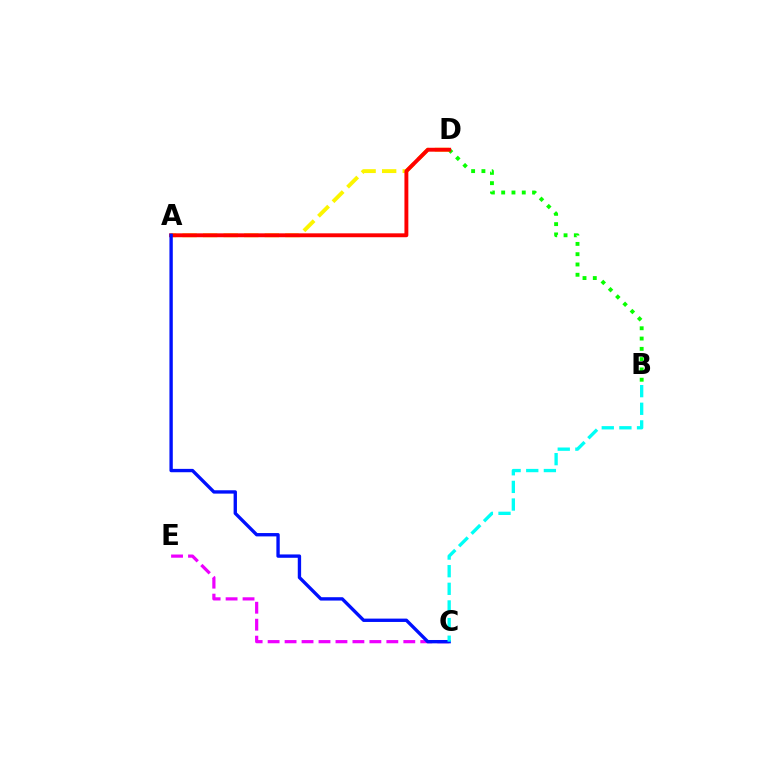{('C', 'E'): [{'color': '#ee00ff', 'line_style': 'dashed', 'thickness': 2.3}], ('B', 'D'): [{'color': '#08ff00', 'line_style': 'dotted', 'thickness': 2.8}], ('A', 'D'): [{'color': '#fcf500', 'line_style': 'dashed', 'thickness': 2.79}, {'color': '#ff0000', 'line_style': 'solid', 'thickness': 2.81}], ('A', 'C'): [{'color': '#0010ff', 'line_style': 'solid', 'thickness': 2.41}], ('B', 'C'): [{'color': '#00fff6', 'line_style': 'dashed', 'thickness': 2.39}]}